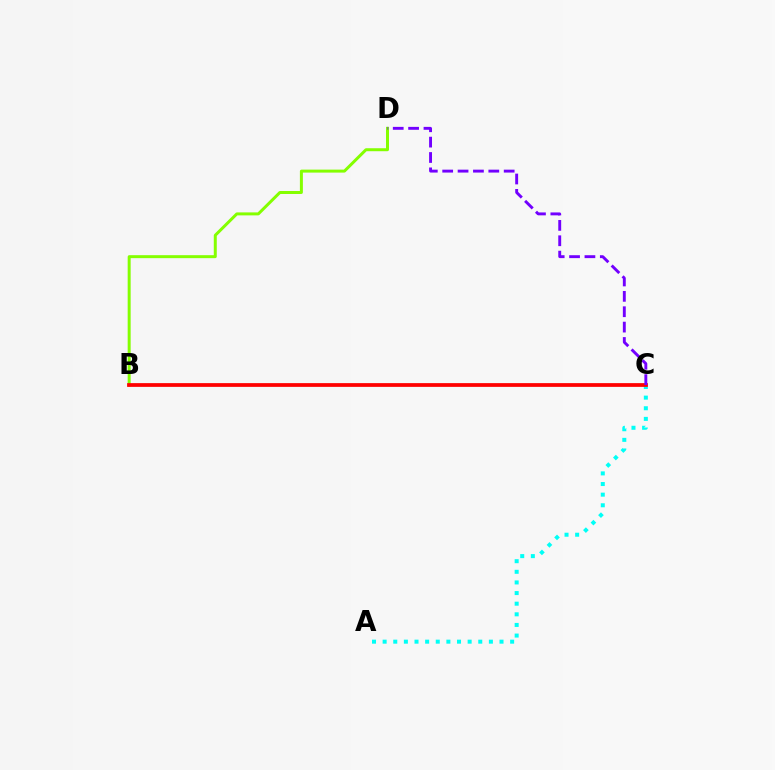{('B', 'D'): [{'color': '#84ff00', 'line_style': 'solid', 'thickness': 2.15}], ('A', 'C'): [{'color': '#00fff6', 'line_style': 'dotted', 'thickness': 2.89}], ('B', 'C'): [{'color': '#ff0000', 'line_style': 'solid', 'thickness': 2.69}], ('C', 'D'): [{'color': '#7200ff', 'line_style': 'dashed', 'thickness': 2.09}]}